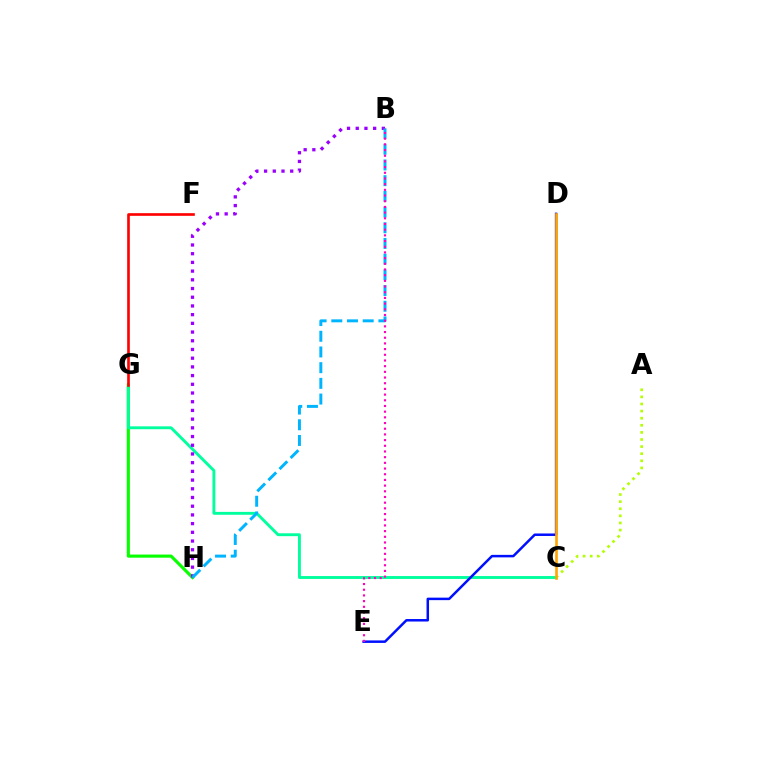{('G', 'H'): [{'color': '#08ff00', 'line_style': 'solid', 'thickness': 2.25}], ('C', 'G'): [{'color': '#00ff9d', 'line_style': 'solid', 'thickness': 2.07}], ('A', 'C'): [{'color': '#b3ff00', 'line_style': 'dotted', 'thickness': 1.93}], ('B', 'H'): [{'color': '#9b00ff', 'line_style': 'dotted', 'thickness': 2.37}, {'color': '#00b5ff', 'line_style': 'dashed', 'thickness': 2.13}], ('D', 'E'): [{'color': '#0010ff', 'line_style': 'solid', 'thickness': 1.8}], ('F', 'G'): [{'color': '#ff0000', 'line_style': 'solid', 'thickness': 1.91}], ('B', 'E'): [{'color': '#ff00bd', 'line_style': 'dotted', 'thickness': 1.55}], ('C', 'D'): [{'color': '#ffa500', 'line_style': 'solid', 'thickness': 1.89}]}